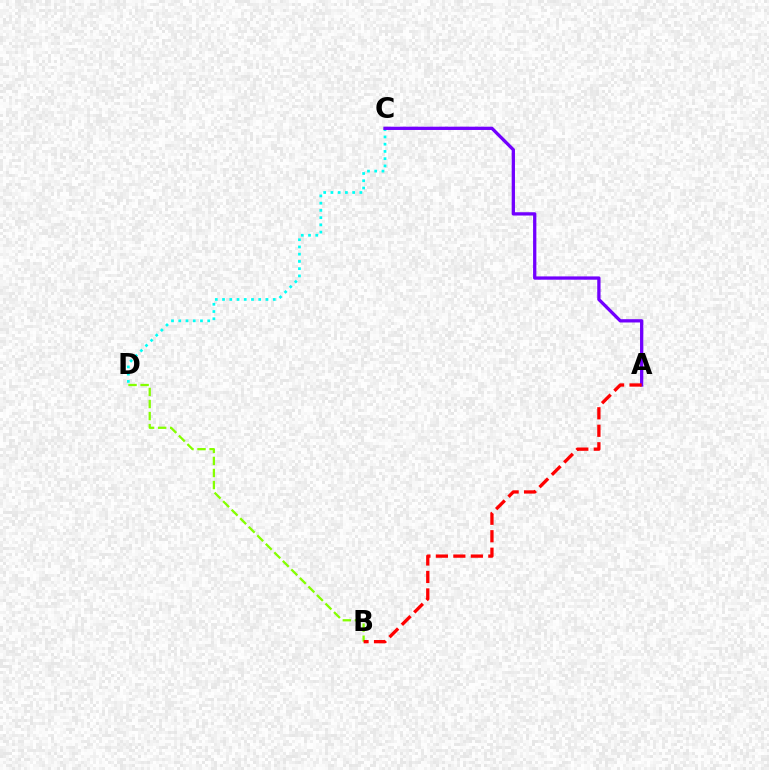{('B', 'D'): [{'color': '#84ff00', 'line_style': 'dashed', 'thickness': 1.64}], ('C', 'D'): [{'color': '#00fff6', 'line_style': 'dotted', 'thickness': 1.97}], ('A', 'C'): [{'color': '#7200ff', 'line_style': 'solid', 'thickness': 2.37}], ('A', 'B'): [{'color': '#ff0000', 'line_style': 'dashed', 'thickness': 2.37}]}